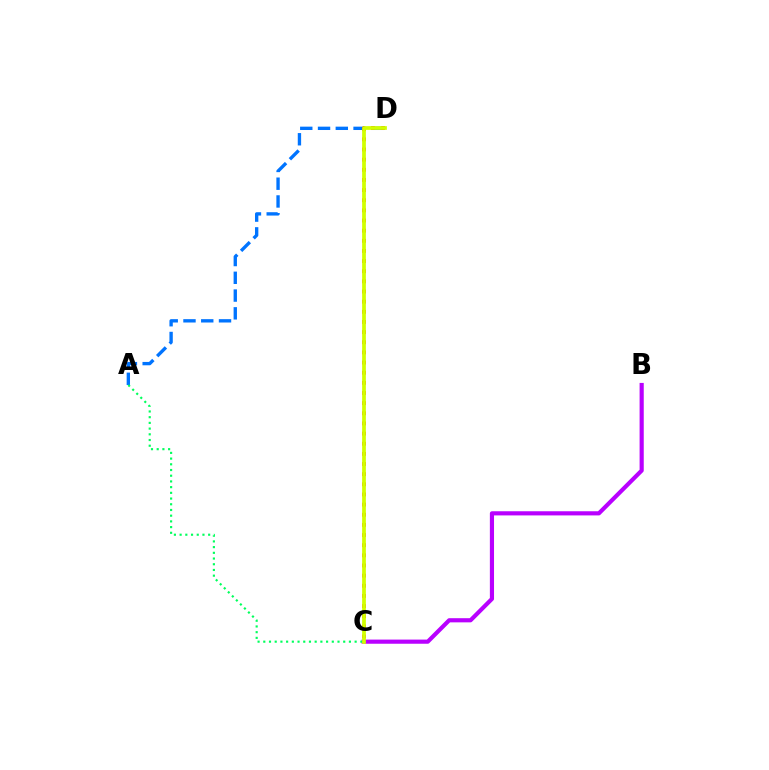{('A', 'D'): [{'color': '#0074ff', 'line_style': 'dashed', 'thickness': 2.41}], ('B', 'C'): [{'color': '#b900ff', 'line_style': 'solid', 'thickness': 2.99}], ('A', 'C'): [{'color': '#00ff5c', 'line_style': 'dotted', 'thickness': 1.55}], ('C', 'D'): [{'color': '#ff0000', 'line_style': 'dotted', 'thickness': 2.76}, {'color': '#d1ff00', 'line_style': 'solid', 'thickness': 2.69}]}